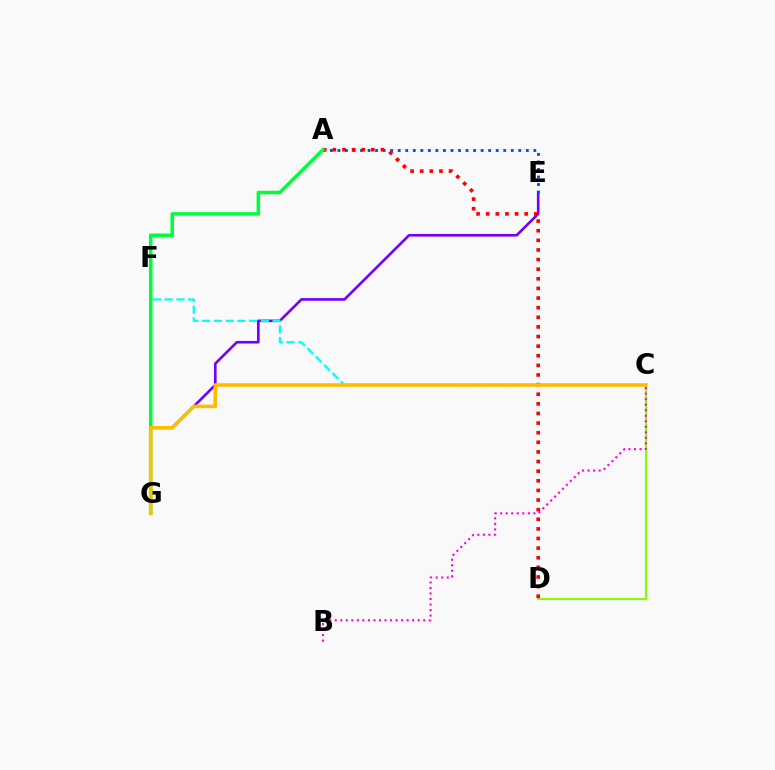{('E', 'G'): [{'color': '#7200ff', 'line_style': 'solid', 'thickness': 1.89}], ('C', 'D'): [{'color': '#84ff00', 'line_style': 'solid', 'thickness': 1.56}], ('A', 'E'): [{'color': '#004bff', 'line_style': 'dotted', 'thickness': 2.05}], ('C', 'F'): [{'color': '#00fff6', 'line_style': 'dashed', 'thickness': 1.6}], ('A', 'D'): [{'color': '#ff0000', 'line_style': 'dotted', 'thickness': 2.61}], ('B', 'C'): [{'color': '#ff00cf', 'line_style': 'dotted', 'thickness': 1.5}], ('A', 'G'): [{'color': '#00ff39', 'line_style': 'solid', 'thickness': 2.54}], ('C', 'G'): [{'color': '#ffbd00', 'line_style': 'solid', 'thickness': 2.57}]}